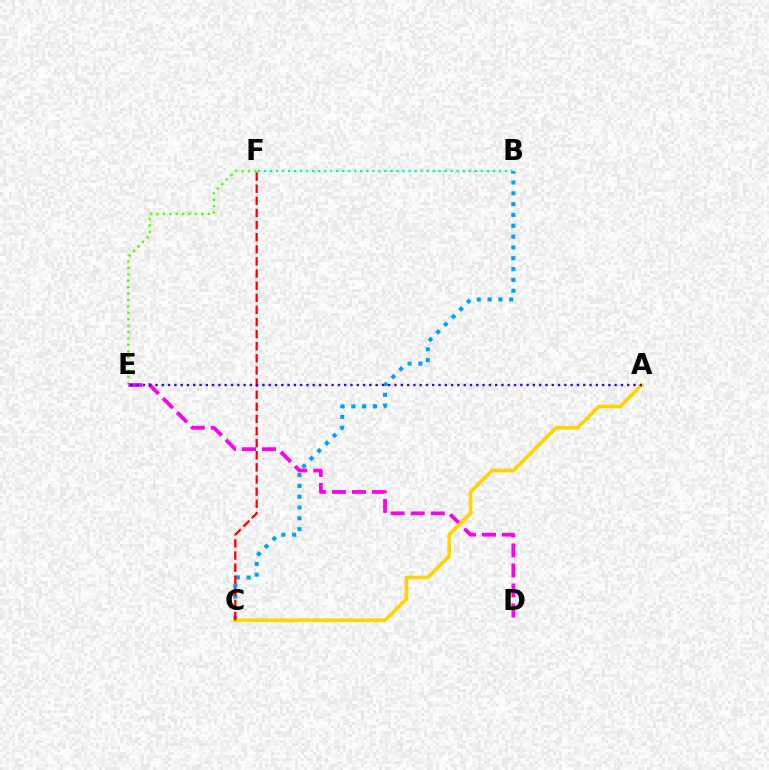{('E', 'F'): [{'color': '#4fff00', 'line_style': 'dotted', 'thickness': 1.74}], ('D', 'E'): [{'color': '#ff00ed', 'line_style': 'dashed', 'thickness': 2.72}], ('B', 'F'): [{'color': '#00ff86', 'line_style': 'dotted', 'thickness': 1.64}], ('B', 'C'): [{'color': '#009eff', 'line_style': 'dotted', 'thickness': 2.94}], ('A', 'C'): [{'color': '#ffd500', 'line_style': 'solid', 'thickness': 2.65}], ('C', 'F'): [{'color': '#ff0000', 'line_style': 'dashed', 'thickness': 1.65}], ('A', 'E'): [{'color': '#3700ff', 'line_style': 'dotted', 'thickness': 1.71}]}